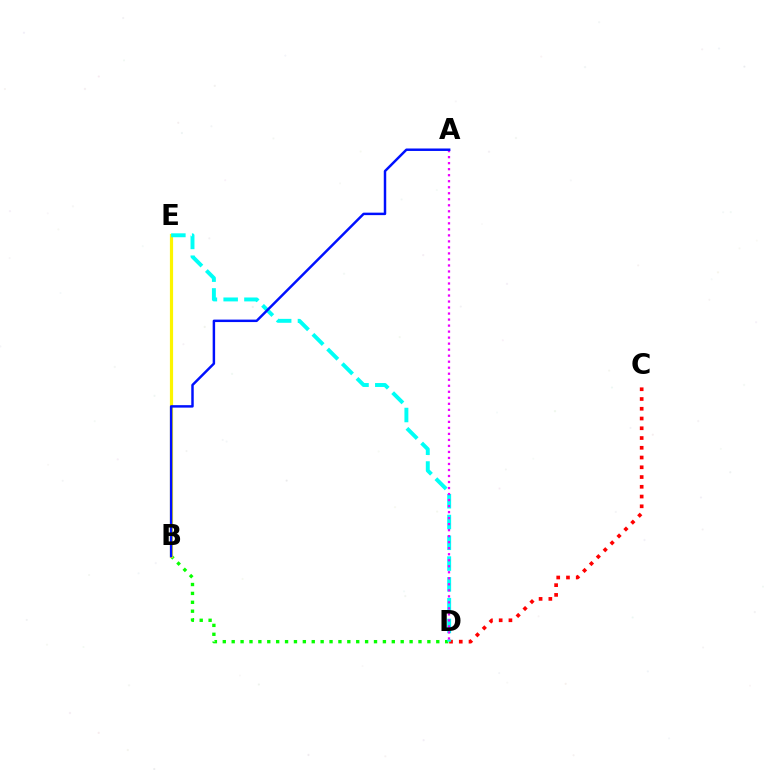{('B', 'D'): [{'color': '#08ff00', 'line_style': 'dotted', 'thickness': 2.42}], ('B', 'E'): [{'color': '#fcf500', 'line_style': 'solid', 'thickness': 2.3}], ('C', 'D'): [{'color': '#ff0000', 'line_style': 'dotted', 'thickness': 2.65}], ('D', 'E'): [{'color': '#00fff6', 'line_style': 'dashed', 'thickness': 2.82}], ('A', 'D'): [{'color': '#ee00ff', 'line_style': 'dotted', 'thickness': 1.63}], ('A', 'B'): [{'color': '#0010ff', 'line_style': 'solid', 'thickness': 1.78}]}